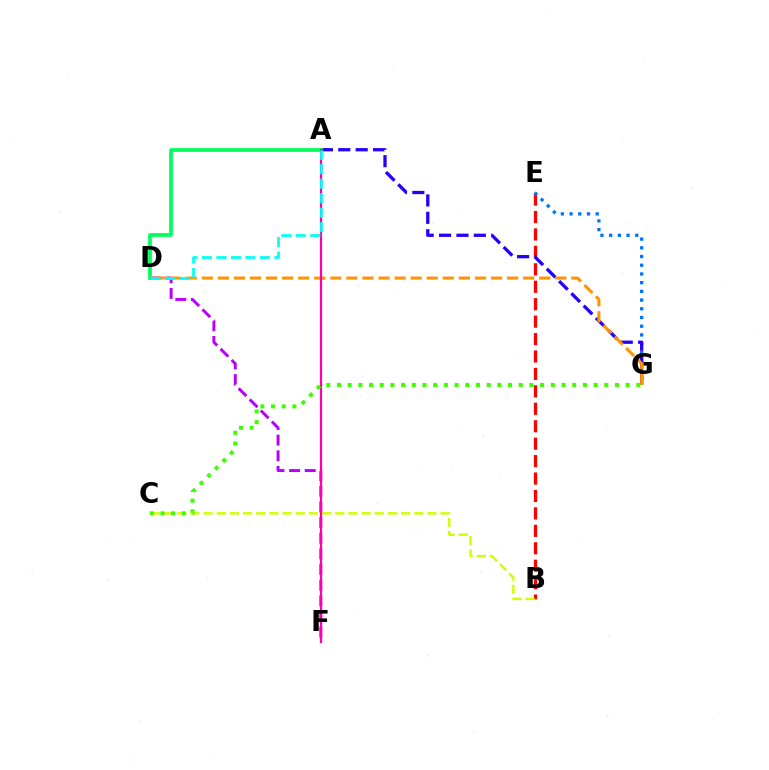{('B', 'E'): [{'color': '#ff0000', 'line_style': 'dashed', 'thickness': 2.37}], ('E', 'G'): [{'color': '#0074ff', 'line_style': 'dotted', 'thickness': 2.37}], ('A', 'G'): [{'color': '#2500ff', 'line_style': 'dashed', 'thickness': 2.36}], ('D', 'F'): [{'color': '#b900ff', 'line_style': 'dashed', 'thickness': 2.13}], ('D', 'G'): [{'color': '#ff9400', 'line_style': 'dashed', 'thickness': 2.18}], ('B', 'C'): [{'color': '#d1ff00', 'line_style': 'dashed', 'thickness': 1.79}], ('A', 'D'): [{'color': '#00ff5c', 'line_style': 'solid', 'thickness': 2.68}, {'color': '#00fff6', 'line_style': 'dashed', 'thickness': 1.97}], ('A', 'F'): [{'color': '#ff00ac', 'line_style': 'solid', 'thickness': 1.59}], ('C', 'G'): [{'color': '#3dff00', 'line_style': 'dotted', 'thickness': 2.9}]}